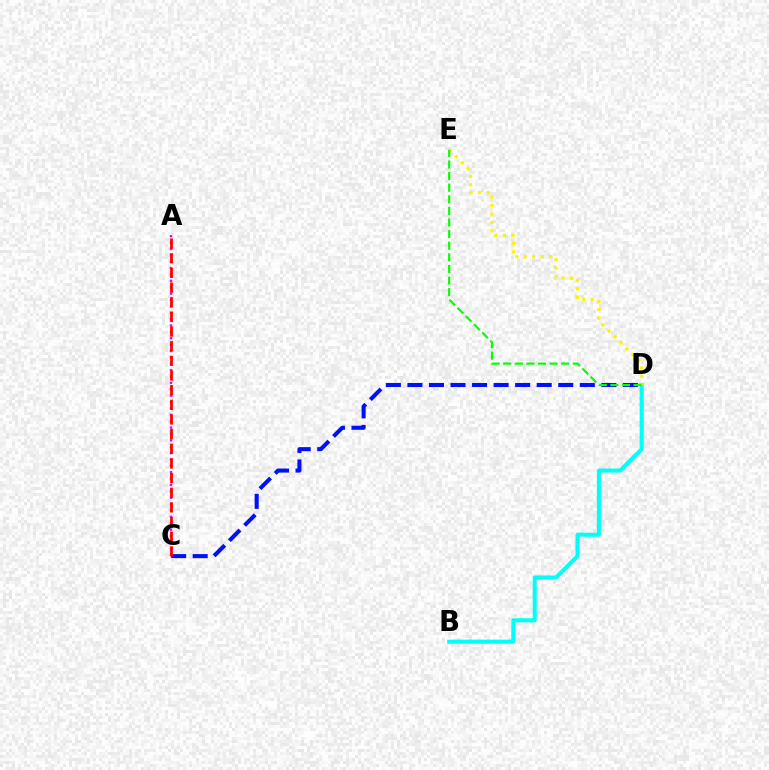{('B', 'D'): [{'color': '#00fff6', 'line_style': 'solid', 'thickness': 2.92}], ('C', 'D'): [{'color': '#0010ff', 'line_style': 'dashed', 'thickness': 2.93}], ('D', 'E'): [{'color': '#fcf500', 'line_style': 'dotted', 'thickness': 2.29}, {'color': '#08ff00', 'line_style': 'dashed', 'thickness': 1.58}], ('A', 'C'): [{'color': '#ee00ff', 'line_style': 'dotted', 'thickness': 1.73}, {'color': '#ff0000', 'line_style': 'dashed', 'thickness': 1.99}]}